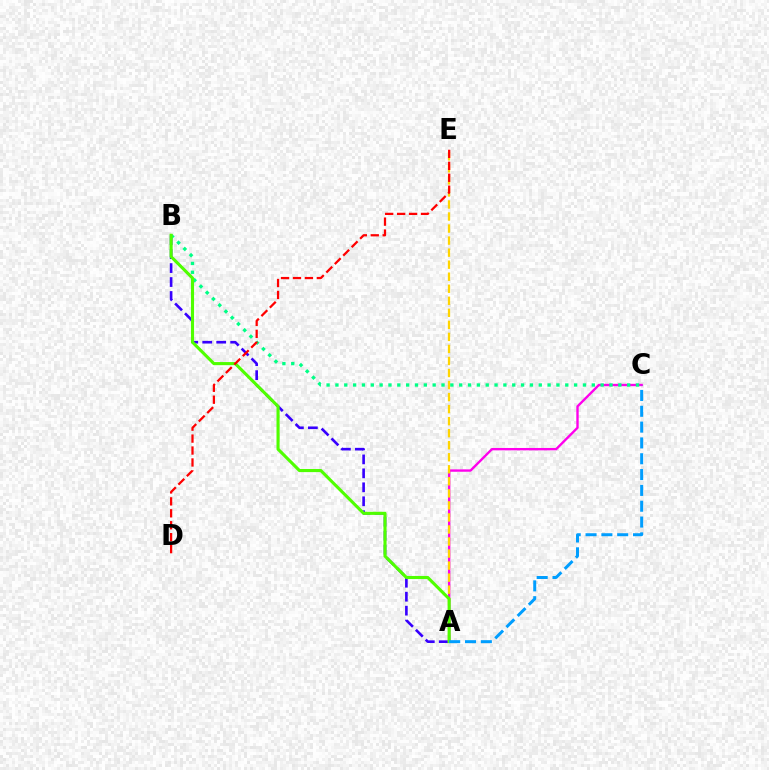{('A', 'B'): [{'color': '#3700ff', 'line_style': 'dashed', 'thickness': 1.9}, {'color': '#4fff00', 'line_style': 'solid', 'thickness': 2.23}], ('A', 'C'): [{'color': '#ff00ed', 'line_style': 'solid', 'thickness': 1.71}, {'color': '#009eff', 'line_style': 'dashed', 'thickness': 2.15}], ('A', 'E'): [{'color': '#ffd500', 'line_style': 'dashed', 'thickness': 1.64}], ('B', 'C'): [{'color': '#00ff86', 'line_style': 'dotted', 'thickness': 2.4}], ('D', 'E'): [{'color': '#ff0000', 'line_style': 'dashed', 'thickness': 1.62}]}